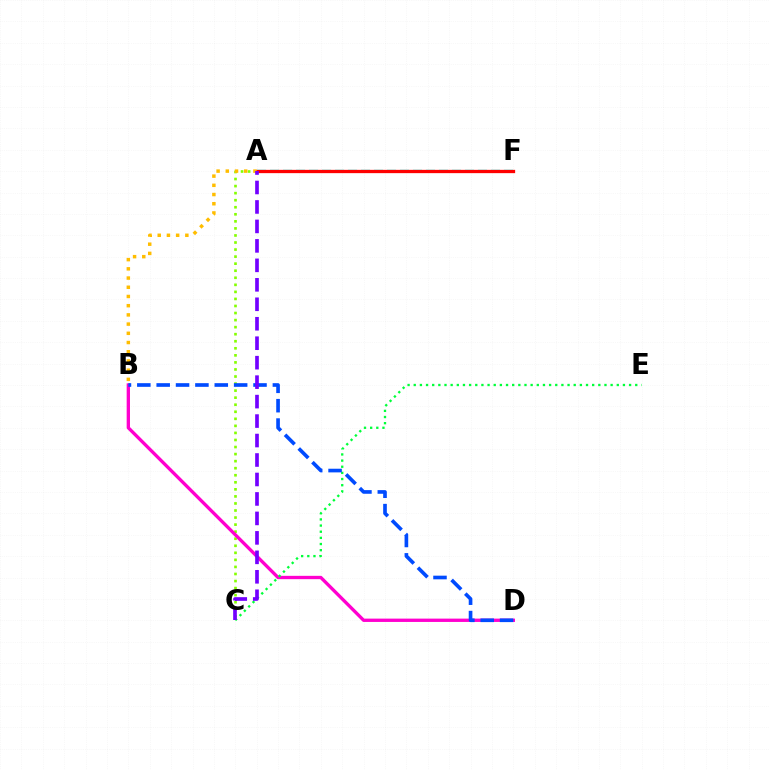{('A', 'F'): [{'color': '#00fff6', 'line_style': 'dashed', 'thickness': 1.77}, {'color': '#ff0000', 'line_style': 'solid', 'thickness': 2.37}], ('A', 'C'): [{'color': '#84ff00', 'line_style': 'dotted', 'thickness': 1.92}, {'color': '#7200ff', 'line_style': 'dashed', 'thickness': 2.64}], ('B', 'D'): [{'color': '#ff00cf', 'line_style': 'solid', 'thickness': 2.4}, {'color': '#004bff', 'line_style': 'dashed', 'thickness': 2.63}], ('C', 'E'): [{'color': '#00ff39', 'line_style': 'dotted', 'thickness': 1.67}], ('A', 'B'): [{'color': '#ffbd00', 'line_style': 'dotted', 'thickness': 2.5}]}